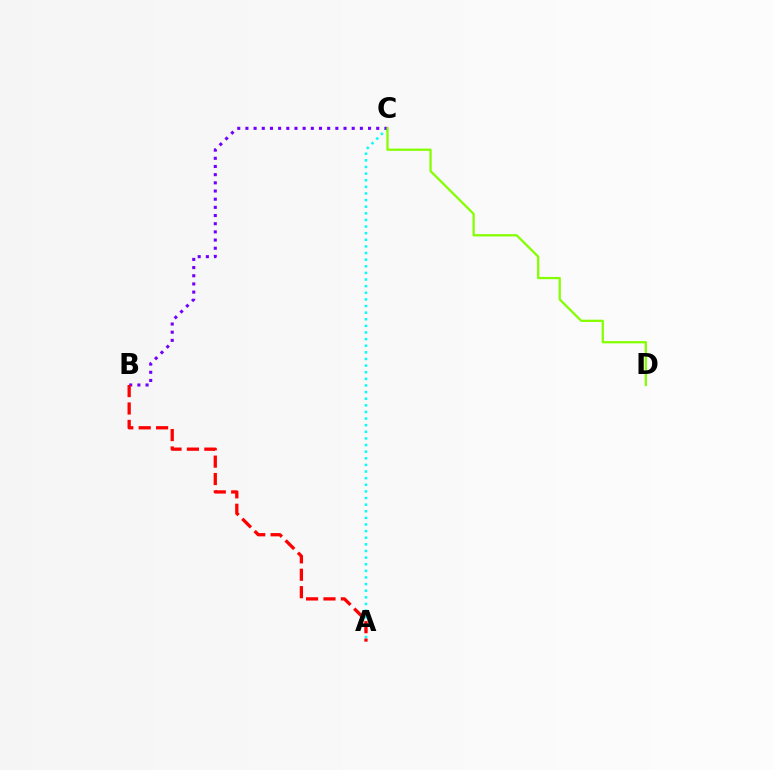{('A', 'C'): [{'color': '#00fff6', 'line_style': 'dotted', 'thickness': 1.8}], ('B', 'C'): [{'color': '#7200ff', 'line_style': 'dotted', 'thickness': 2.22}], ('C', 'D'): [{'color': '#84ff00', 'line_style': 'solid', 'thickness': 1.63}], ('A', 'B'): [{'color': '#ff0000', 'line_style': 'dashed', 'thickness': 2.36}]}